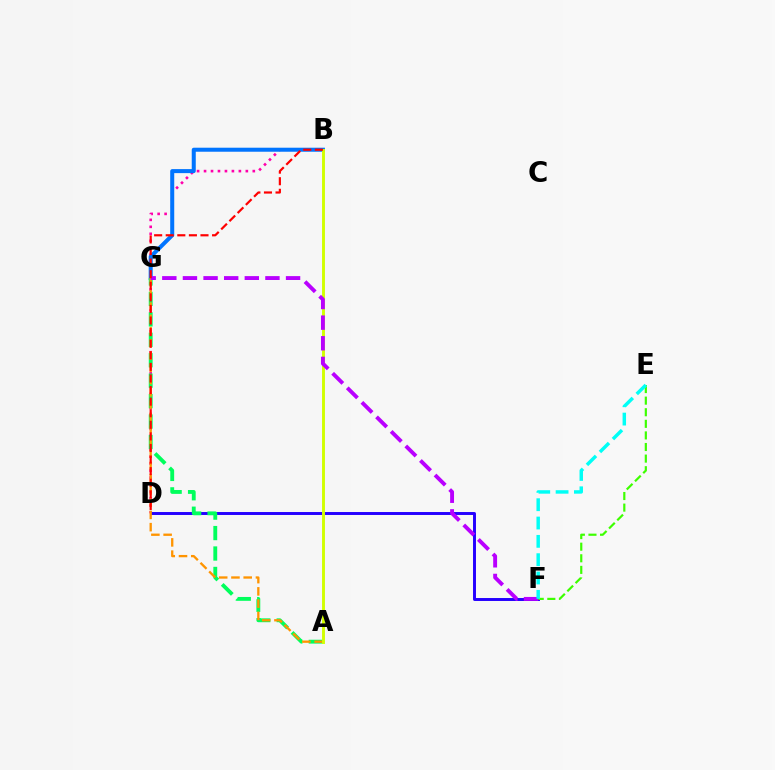{('B', 'D'): [{'color': '#ff00ac', 'line_style': 'dotted', 'thickness': 1.89}, {'color': '#ff0000', 'line_style': 'dashed', 'thickness': 1.57}], ('D', 'F'): [{'color': '#2500ff', 'line_style': 'solid', 'thickness': 2.12}], ('E', 'F'): [{'color': '#3dff00', 'line_style': 'dashed', 'thickness': 1.57}, {'color': '#00fff6', 'line_style': 'dashed', 'thickness': 2.49}], ('B', 'G'): [{'color': '#0074ff', 'line_style': 'solid', 'thickness': 2.89}], ('A', 'G'): [{'color': '#00ff5c', 'line_style': 'dashed', 'thickness': 2.78}, {'color': '#ff9400', 'line_style': 'dashed', 'thickness': 1.66}], ('A', 'B'): [{'color': '#d1ff00', 'line_style': 'solid', 'thickness': 2.1}], ('F', 'G'): [{'color': '#b900ff', 'line_style': 'dashed', 'thickness': 2.8}]}